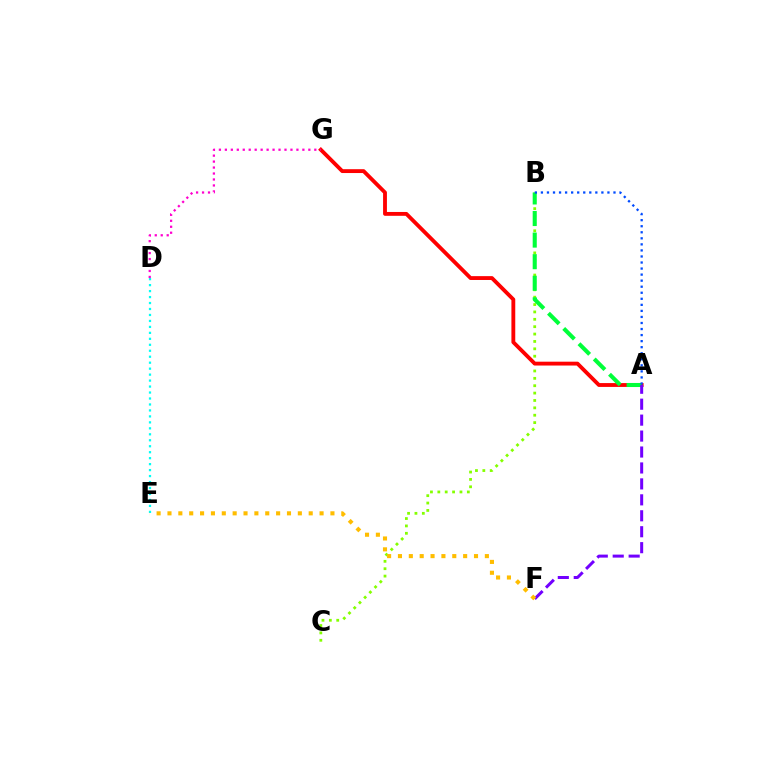{('D', 'E'): [{'color': '#00fff6', 'line_style': 'dotted', 'thickness': 1.62}], ('B', 'C'): [{'color': '#84ff00', 'line_style': 'dotted', 'thickness': 2.0}], ('A', 'G'): [{'color': '#ff0000', 'line_style': 'solid', 'thickness': 2.77}], ('A', 'B'): [{'color': '#00ff39', 'line_style': 'dashed', 'thickness': 2.93}, {'color': '#004bff', 'line_style': 'dotted', 'thickness': 1.64}], ('A', 'F'): [{'color': '#7200ff', 'line_style': 'dashed', 'thickness': 2.17}], ('D', 'G'): [{'color': '#ff00cf', 'line_style': 'dotted', 'thickness': 1.62}], ('E', 'F'): [{'color': '#ffbd00', 'line_style': 'dotted', 'thickness': 2.95}]}